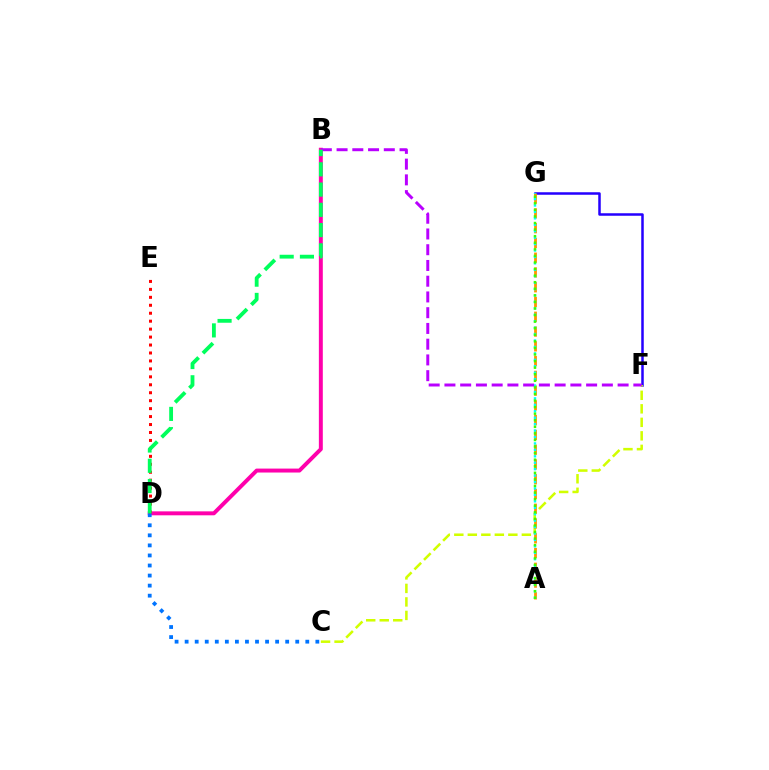{('B', 'D'): [{'color': '#ff00ac', 'line_style': 'solid', 'thickness': 2.84}, {'color': '#00ff5c', 'line_style': 'dashed', 'thickness': 2.75}], ('F', 'G'): [{'color': '#2500ff', 'line_style': 'solid', 'thickness': 1.81}], ('C', 'F'): [{'color': '#d1ff00', 'line_style': 'dashed', 'thickness': 1.84}], ('D', 'E'): [{'color': '#ff0000', 'line_style': 'dotted', 'thickness': 2.16}], ('C', 'D'): [{'color': '#0074ff', 'line_style': 'dotted', 'thickness': 2.73}], ('A', 'G'): [{'color': '#ff9400', 'line_style': 'dashed', 'thickness': 2.01}, {'color': '#00fff6', 'line_style': 'dotted', 'thickness': 1.75}, {'color': '#3dff00', 'line_style': 'dotted', 'thickness': 1.79}], ('B', 'F'): [{'color': '#b900ff', 'line_style': 'dashed', 'thickness': 2.14}]}